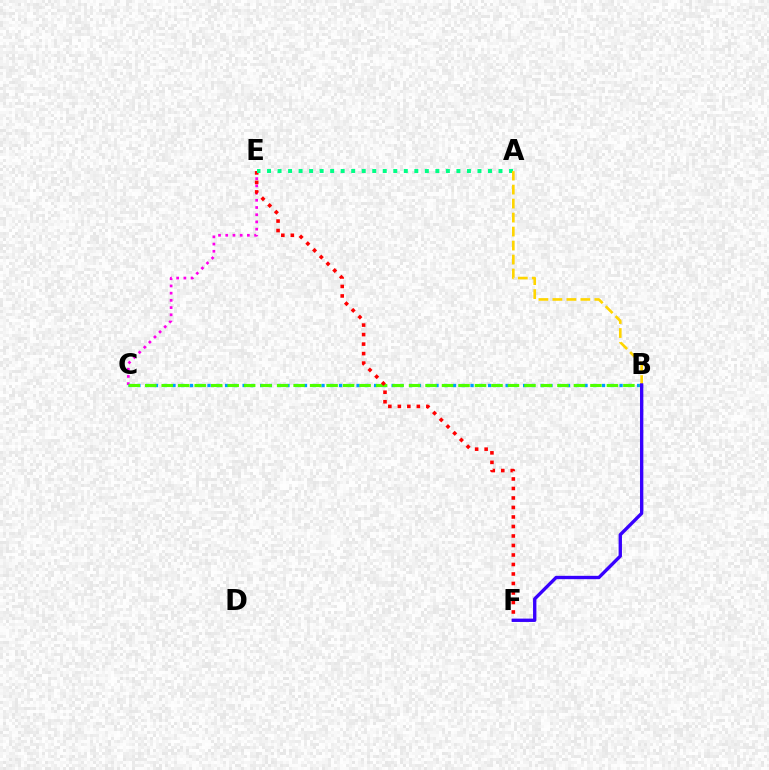{('C', 'E'): [{'color': '#ff00ed', 'line_style': 'dotted', 'thickness': 1.96}], ('B', 'C'): [{'color': '#009eff', 'line_style': 'dotted', 'thickness': 2.38}, {'color': '#4fff00', 'line_style': 'dashed', 'thickness': 2.24}], ('E', 'F'): [{'color': '#ff0000', 'line_style': 'dotted', 'thickness': 2.58}], ('A', 'E'): [{'color': '#00ff86', 'line_style': 'dotted', 'thickness': 2.86}], ('A', 'B'): [{'color': '#ffd500', 'line_style': 'dashed', 'thickness': 1.9}], ('B', 'F'): [{'color': '#3700ff', 'line_style': 'solid', 'thickness': 2.41}]}